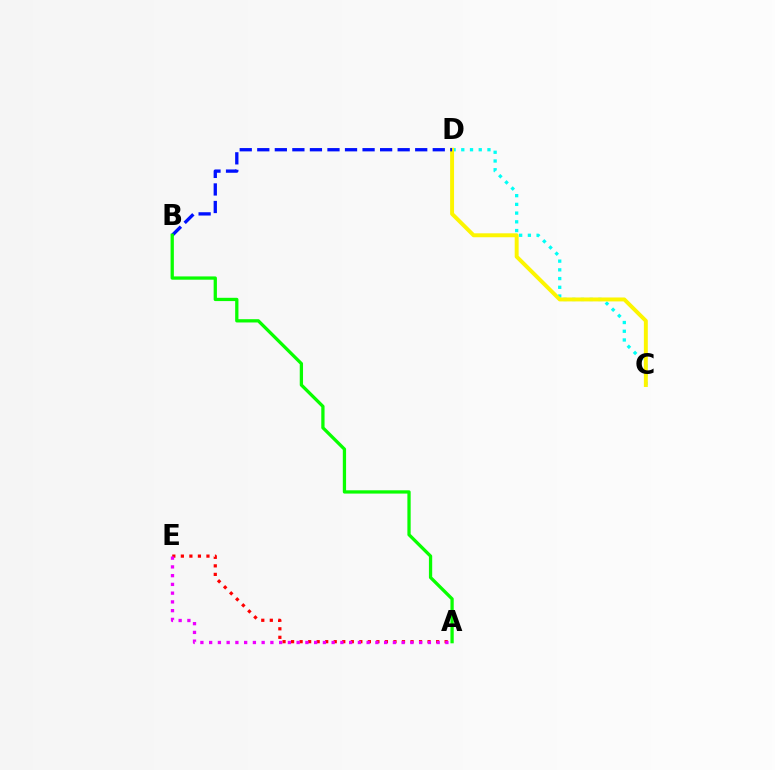{('C', 'D'): [{'color': '#00fff6', 'line_style': 'dotted', 'thickness': 2.37}, {'color': '#fcf500', 'line_style': 'solid', 'thickness': 2.83}], ('A', 'E'): [{'color': '#ff0000', 'line_style': 'dotted', 'thickness': 2.32}, {'color': '#ee00ff', 'line_style': 'dotted', 'thickness': 2.38}], ('B', 'D'): [{'color': '#0010ff', 'line_style': 'dashed', 'thickness': 2.38}], ('A', 'B'): [{'color': '#08ff00', 'line_style': 'solid', 'thickness': 2.36}]}